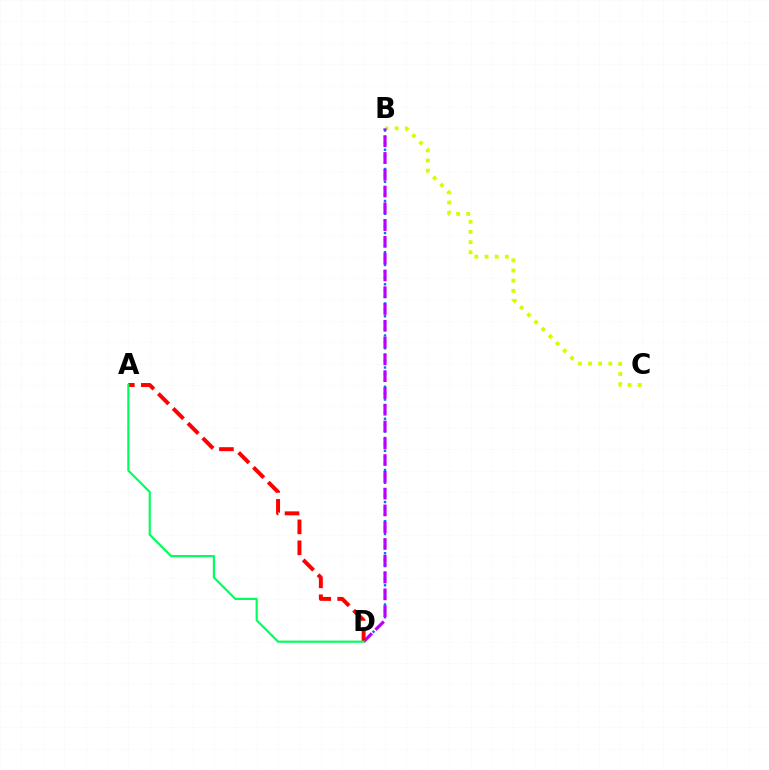{('B', 'C'): [{'color': '#d1ff00', 'line_style': 'dotted', 'thickness': 2.76}], ('B', 'D'): [{'color': '#0074ff', 'line_style': 'dotted', 'thickness': 1.74}, {'color': '#b900ff', 'line_style': 'dashed', 'thickness': 2.28}], ('A', 'D'): [{'color': '#ff0000', 'line_style': 'dashed', 'thickness': 2.85}, {'color': '#00ff5c', 'line_style': 'solid', 'thickness': 1.56}]}